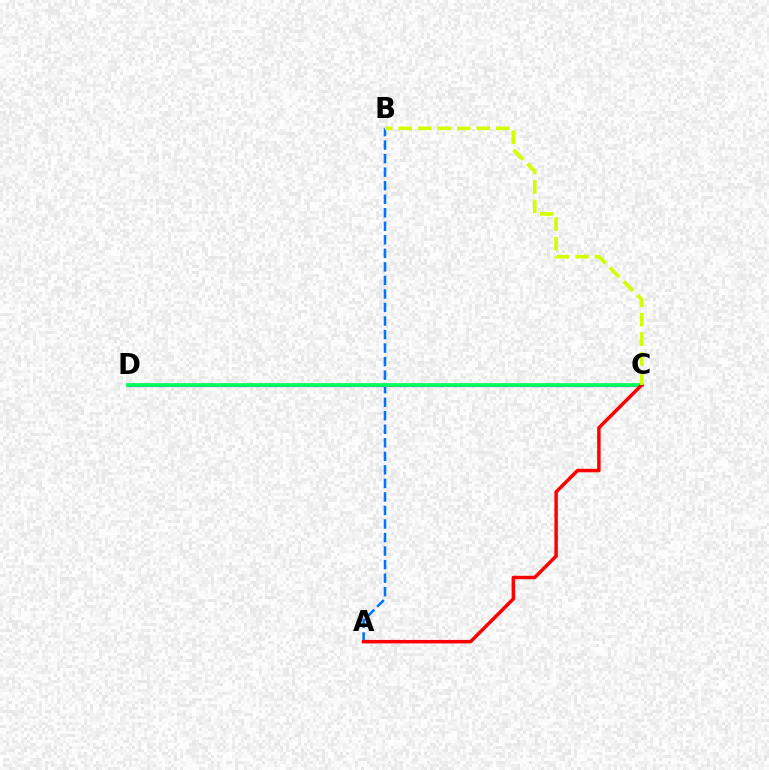{('A', 'B'): [{'color': '#0074ff', 'line_style': 'dashed', 'thickness': 1.84}], ('C', 'D'): [{'color': '#b900ff', 'line_style': 'solid', 'thickness': 2.27}, {'color': '#00ff5c', 'line_style': 'solid', 'thickness': 2.68}], ('A', 'C'): [{'color': '#ff0000', 'line_style': 'solid', 'thickness': 2.5}], ('B', 'C'): [{'color': '#d1ff00', 'line_style': 'dashed', 'thickness': 2.65}]}